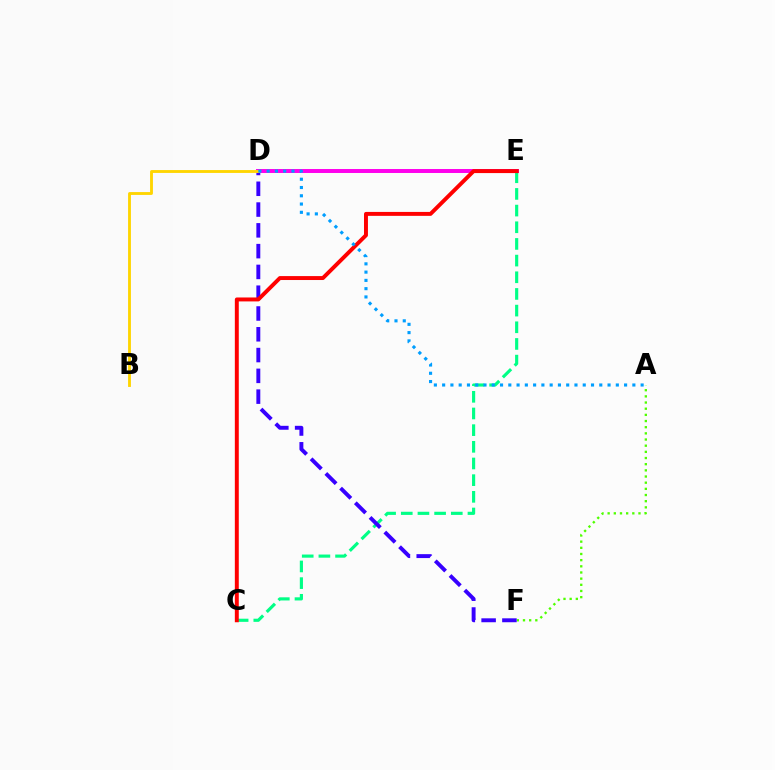{('C', 'E'): [{'color': '#00ff86', 'line_style': 'dashed', 'thickness': 2.26}, {'color': '#ff0000', 'line_style': 'solid', 'thickness': 2.83}], ('A', 'F'): [{'color': '#4fff00', 'line_style': 'dotted', 'thickness': 1.68}], ('D', 'F'): [{'color': '#3700ff', 'line_style': 'dashed', 'thickness': 2.82}], ('D', 'E'): [{'color': '#ff00ed', 'line_style': 'solid', 'thickness': 2.85}], ('B', 'D'): [{'color': '#ffd500', 'line_style': 'solid', 'thickness': 2.06}], ('A', 'D'): [{'color': '#009eff', 'line_style': 'dotted', 'thickness': 2.25}]}